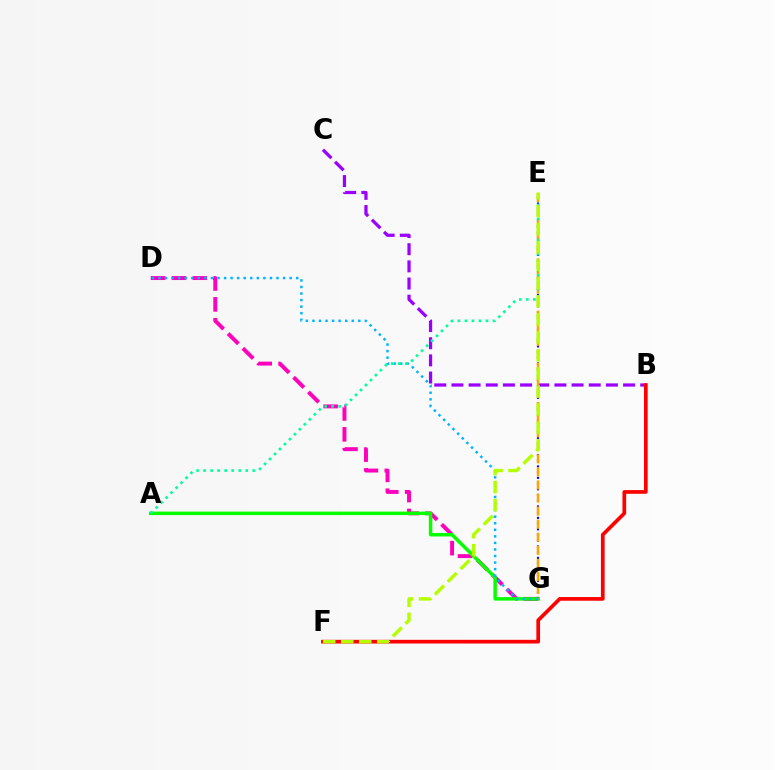{('D', 'G'): [{'color': '#ff00bd', 'line_style': 'dashed', 'thickness': 2.84}, {'color': '#00b5ff', 'line_style': 'dotted', 'thickness': 1.78}], ('E', 'G'): [{'color': '#0010ff', 'line_style': 'dotted', 'thickness': 1.55}, {'color': '#ffa500', 'line_style': 'dashed', 'thickness': 1.77}], ('B', 'C'): [{'color': '#9b00ff', 'line_style': 'dashed', 'thickness': 2.33}], ('A', 'G'): [{'color': '#08ff00', 'line_style': 'solid', 'thickness': 2.51}], ('B', 'F'): [{'color': '#ff0000', 'line_style': 'solid', 'thickness': 2.65}], ('A', 'E'): [{'color': '#00ff9d', 'line_style': 'dotted', 'thickness': 1.91}], ('E', 'F'): [{'color': '#b3ff00', 'line_style': 'dashed', 'thickness': 2.45}]}